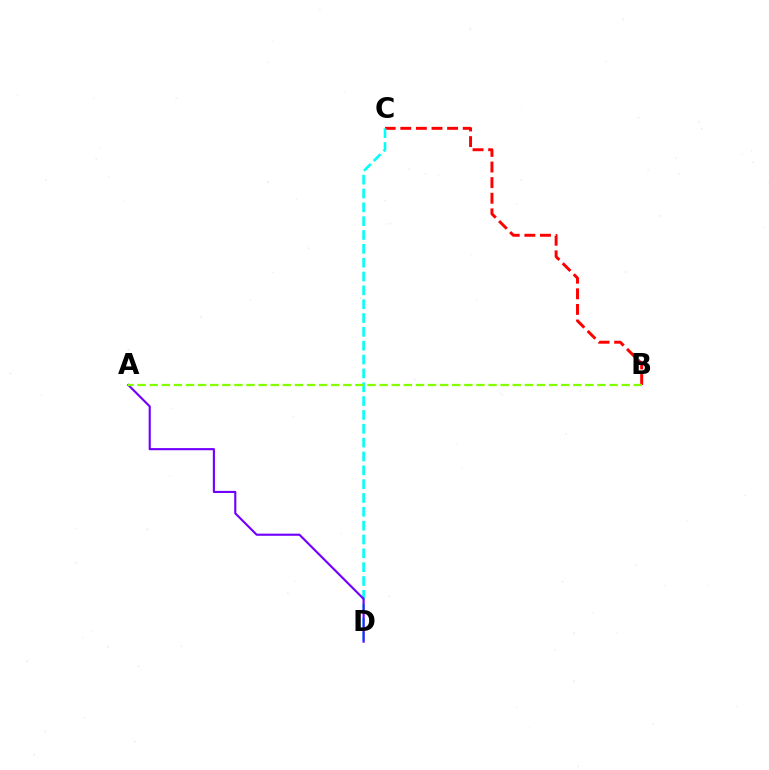{('B', 'C'): [{'color': '#ff0000', 'line_style': 'dashed', 'thickness': 2.12}], ('C', 'D'): [{'color': '#00fff6', 'line_style': 'dashed', 'thickness': 1.88}], ('A', 'D'): [{'color': '#7200ff', 'line_style': 'solid', 'thickness': 1.54}], ('A', 'B'): [{'color': '#84ff00', 'line_style': 'dashed', 'thickness': 1.64}]}